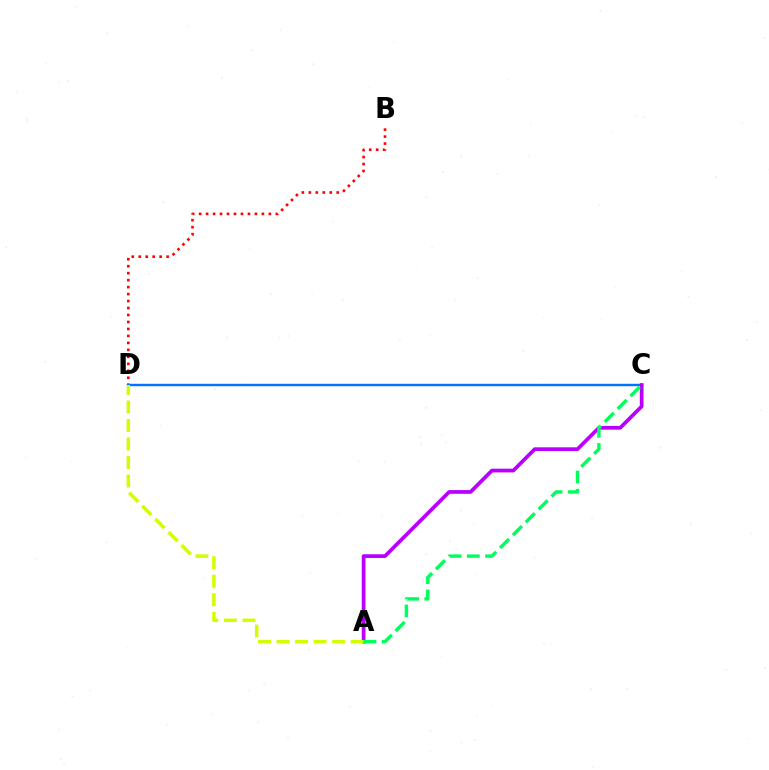{('B', 'D'): [{'color': '#ff0000', 'line_style': 'dotted', 'thickness': 1.89}], ('C', 'D'): [{'color': '#0074ff', 'line_style': 'solid', 'thickness': 1.74}], ('A', 'C'): [{'color': '#b900ff', 'line_style': 'solid', 'thickness': 2.69}, {'color': '#00ff5c', 'line_style': 'dashed', 'thickness': 2.47}], ('A', 'D'): [{'color': '#d1ff00', 'line_style': 'dashed', 'thickness': 2.52}]}